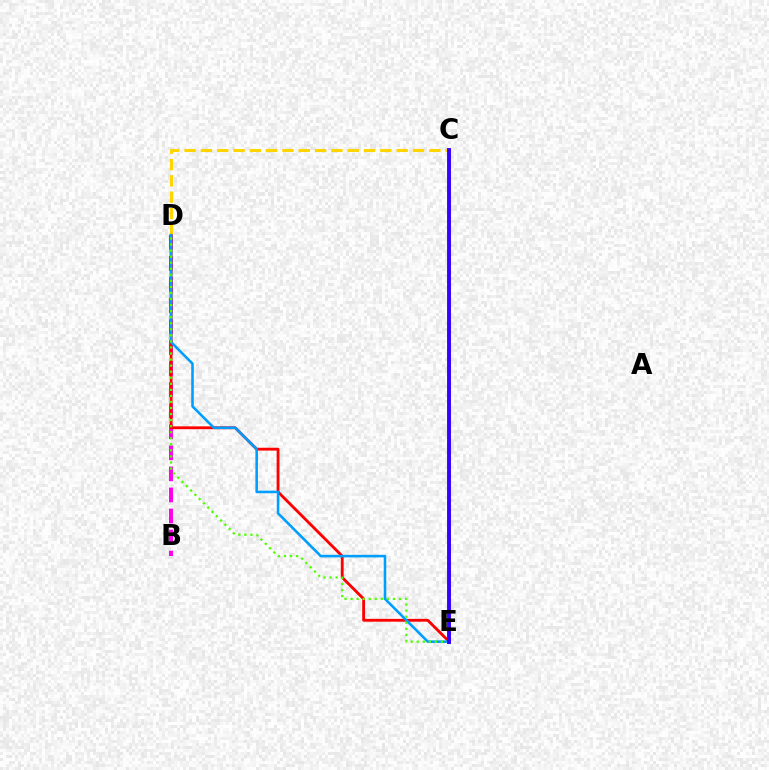{('B', 'D'): [{'color': '#ff00ed', 'line_style': 'dashed', 'thickness': 2.86}], ('C', 'D'): [{'color': '#ffd500', 'line_style': 'dashed', 'thickness': 2.22}], ('D', 'E'): [{'color': '#ff0000', 'line_style': 'solid', 'thickness': 2.04}, {'color': '#009eff', 'line_style': 'solid', 'thickness': 1.86}, {'color': '#4fff00', 'line_style': 'dotted', 'thickness': 1.64}], ('C', 'E'): [{'color': '#00ff86', 'line_style': 'solid', 'thickness': 2.22}, {'color': '#3700ff', 'line_style': 'solid', 'thickness': 2.8}]}